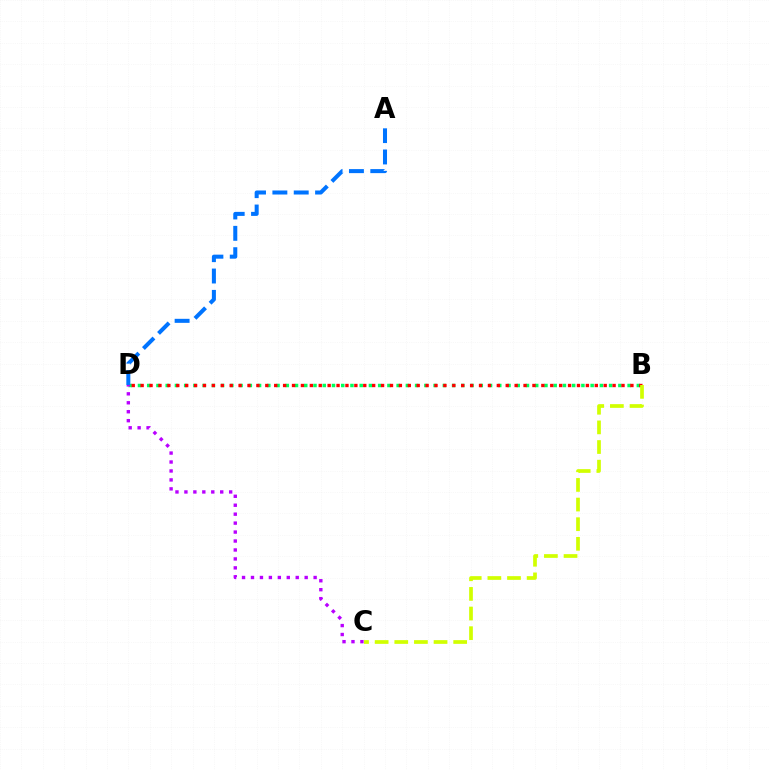{('B', 'D'): [{'color': '#00ff5c', 'line_style': 'dotted', 'thickness': 2.51}, {'color': '#ff0000', 'line_style': 'dotted', 'thickness': 2.42}], ('C', 'D'): [{'color': '#b900ff', 'line_style': 'dotted', 'thickness': 2.43}], ('A', 'D'): [{'color': '#0074ff', 'line_style': 'dashed', 'thickness': 2.9}], ('B', 'C'): [{'color': '#d1ff00', 'line_style': 'dashed', 'thickness': 2.67}]}